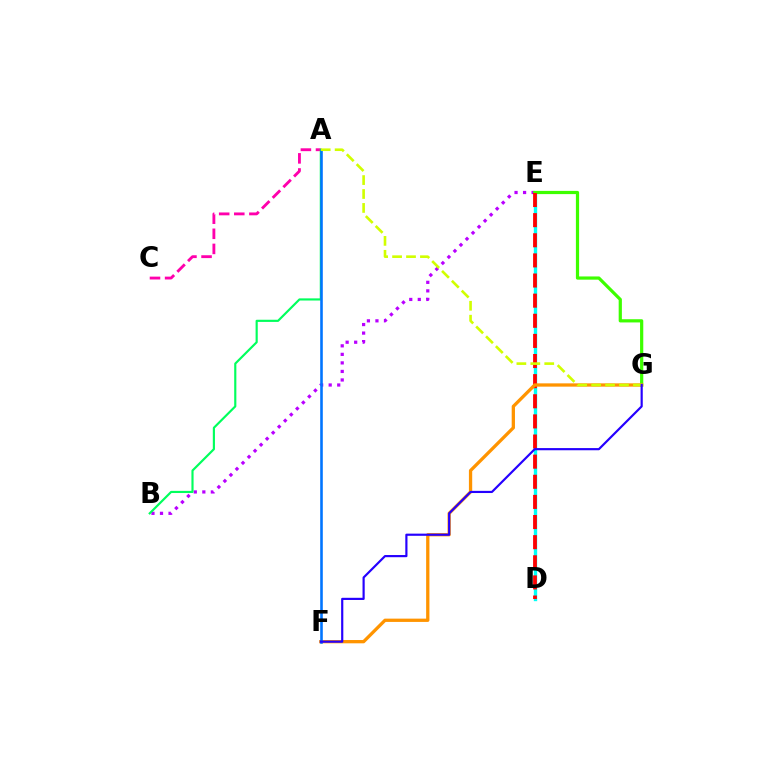{('A', 'C'): [{'color': '#ff00ac', 'line_style': 'dashed', 'thickness': 2.05}], ('D', 'E'): [{'color': '#00fff6', 'line_style': 'solid', 'thickness': 2.42}, {'color': '#ff0000', 'line_style': 'dashed', 'thickness': 2.73}], ('B', 'E'): [{'color': '#b900ff', 'line_style': 'dotted', 'thickness': 2.32}], ('E', 'G'): [{'color': '#3dff00', 'line_style': 'solid', 'thickness': 2.31}], ('A', 'B'): [{'color': '#00ff5c', 'line_style': 'solid', 'thickness': 1.55}], ('F', 'G'): [{'color': '#ff9400', 'line_style': 'solid', 'thickness': 2.37}, {'color': '#2500ff', 'line_style': 'solid', 'thickness': 1.56}], ('A', 'F'): [{'color': '#0074ff', 'line_style': 'solid', 'thickness': 1.87}], ('A', 'G'): [{'color': '#d1ff00', 'line_style': 'dashed', 'thickness': 1.89}]}